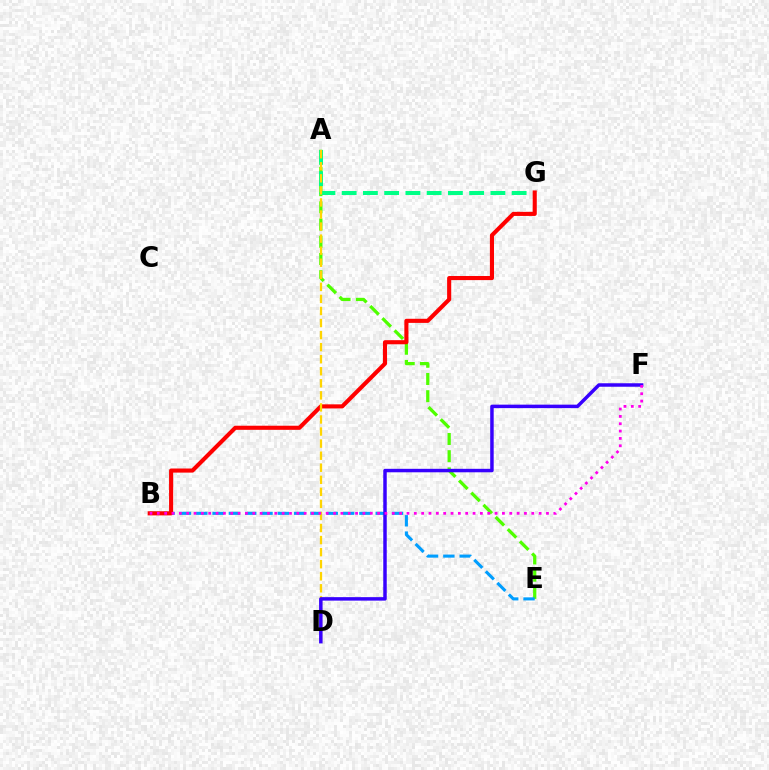{('A', 'E'): [{'color': '#4fff00', 'line_style': 'dashed', 'thickness': 2.34}], ('B', 'E'): [{'color': '#009eff', 'line_style': 'dashed', 'thickness': 2.22}], ('A', 'G'): [{'color': '#00ff86', 'line_style': 'dashed', 'thickness': 2.89}], ('B', 'G'): [{'color': '#ff0000', 'line_style': 'solid', 'thickness': 2.95}], ('A', 'D'): [{'color': '#ffd500', 'line_style': 'dashed', 'thickness': 1.64}], ('D', 'F'): [{'color': '#3700ff', 'line_style': 'solid', 'thickness': 2.5}], ('B', 'F'): [{'color': '#ff00ed', 'line_style': 'dotted', 'thickness': 1.99}]}